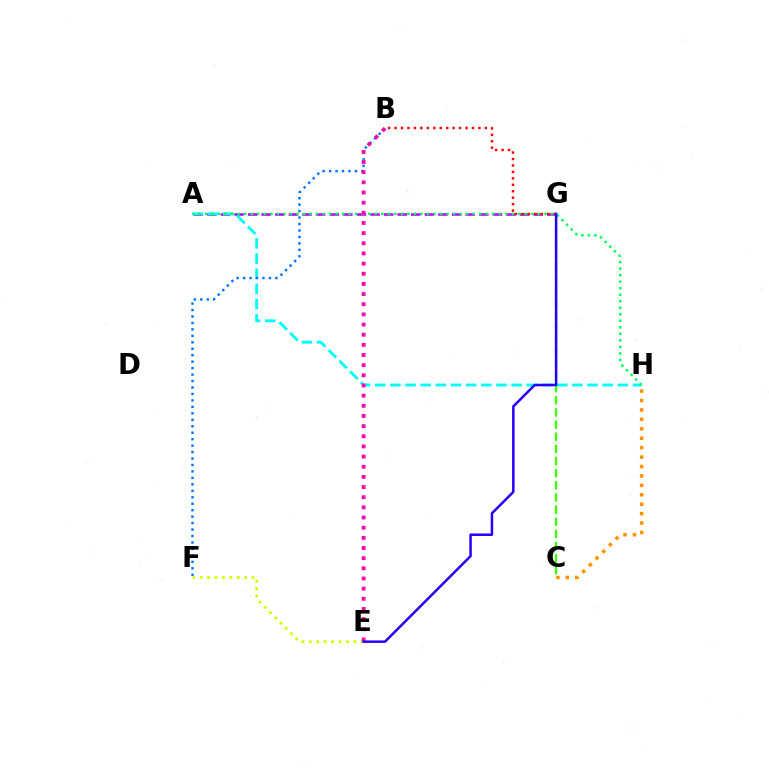{('E', 'F'): [{'color': '#d1ff00', 'line_style': 'dotted', 'thickness': 2.01}], ('A', 'G'): [{'color': '#b900ff', 'line_style': 'dashed', 'thickness': 1.85}], ('A', 'H'): [{'color': '#00fff6', 'line_style': 'dashed', 'thickness': 2.06}, {'color': '#00ff5c', 'line_style': 'dotted', 'thickness': 1.77}], ('B', 'G'): [{'color': '#ff0000', 'line_style': 'dotted', 'thickness': 1.75}], ('B', 'F'): [{'color': '#0074ff', 'line_style': 'dotted', 'thickness': 1.75}], ('B', 'E'): [{'color': '#ff00ac', 'line_style': 'dotted', 'thickness': 2.76}], ('C', 'G'): [{'color': '#3dff00', 'line_style': 'dashed', 'thickness': 1.65}], ('C', 'H'): [{'color': '#ff9400', 'line_style': 'dotted', 'thickness': 2.56}], ('E', 'G'): [{'color': '#2500ff', 'line_style': 'solid', 'thickness': 1.8}]}